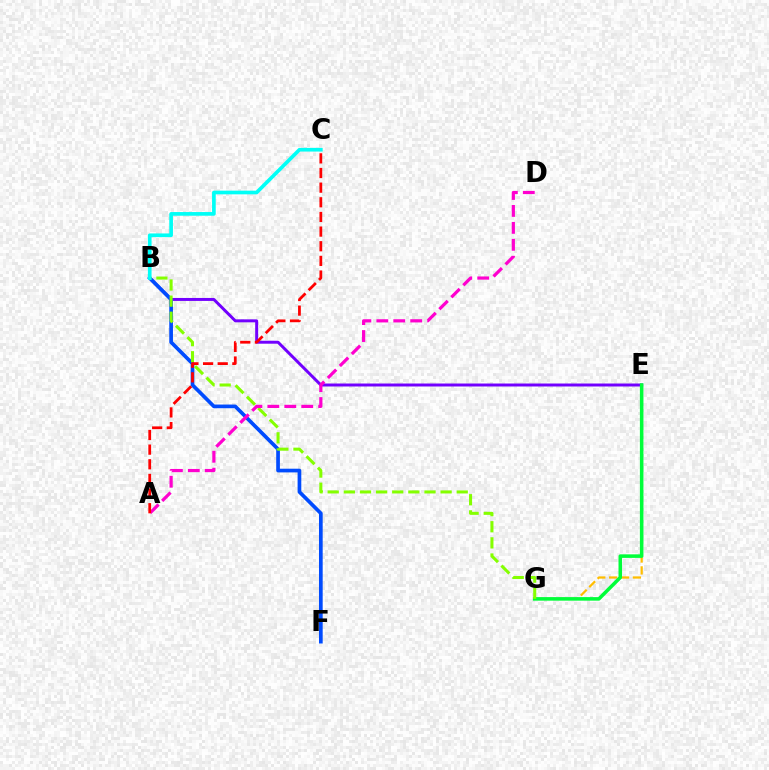{('E', 'G'): [{'color': '#ffbd00', 'line_style': 'dashed', 'thickness': 1.61}, {'color': '#00ff39', 'line_style': 'solid', 'thickness': 2.56}], ('B', 'E'): [{'color': '#7200ff', 'line_style': 'solid', 'thickness': 2.14}], ('B', 'F'): [{'color': '#004bff', 'line_style': 'solid', 'thickness': 2.66}], ('B', 'G'): [{'color': '#84ff00', 'line_style': 'dashed', 'thickness': 2.19}], ('B', 'C'): [{'color': '#00fff6', 'line_style': 'solid', 'thickness': 2.64}], ('A', 'D'): [{'color': '#ff00cf', 'line_style': 'dashed', 'thickness': 2.3}], ('A', 'C'): [{'color': '#ff0000', 'line_style': 'dashed', 'thickness': 1.99}]}